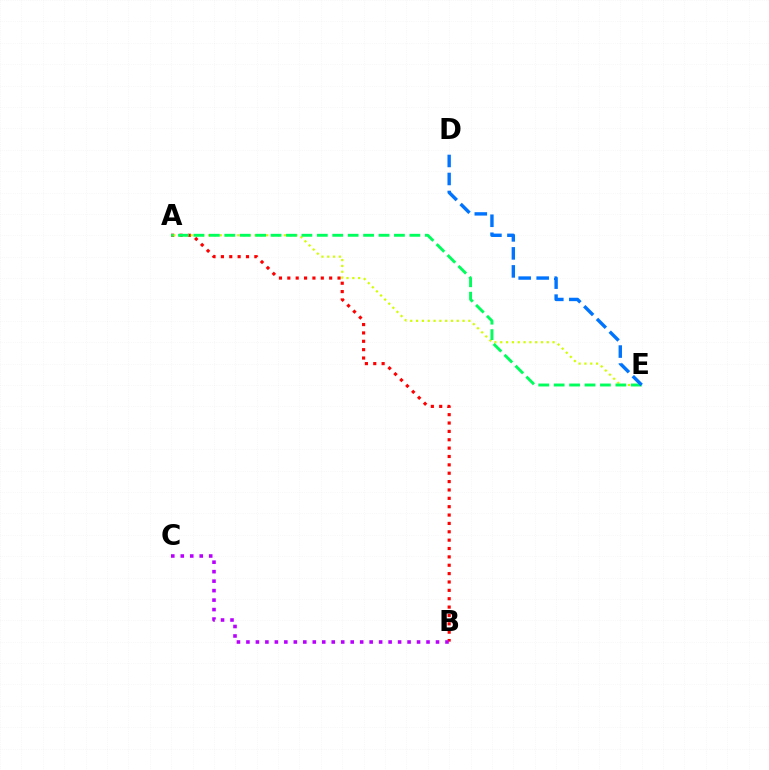{('A', 'B'): [{'color': '#ff0000', 'line_style': 'dotted', 'thickness': 2.27}], ('A', 'E'): [{'color': '#d1ff00', 'line_style': 'dotted', 'thickness': 1.58}, {'color': '#00ff5c', 'line_style': 'dashed', 'thickness': 2.1}], ('B', 'C'): [{'color': '#b900ff', 'line_style': 'dotted', 'thickness': 2.58}], ('D', 'E'): [{'color': '#0074ff', 'line_style': 'dashed', 'thickness': 2.45}]}